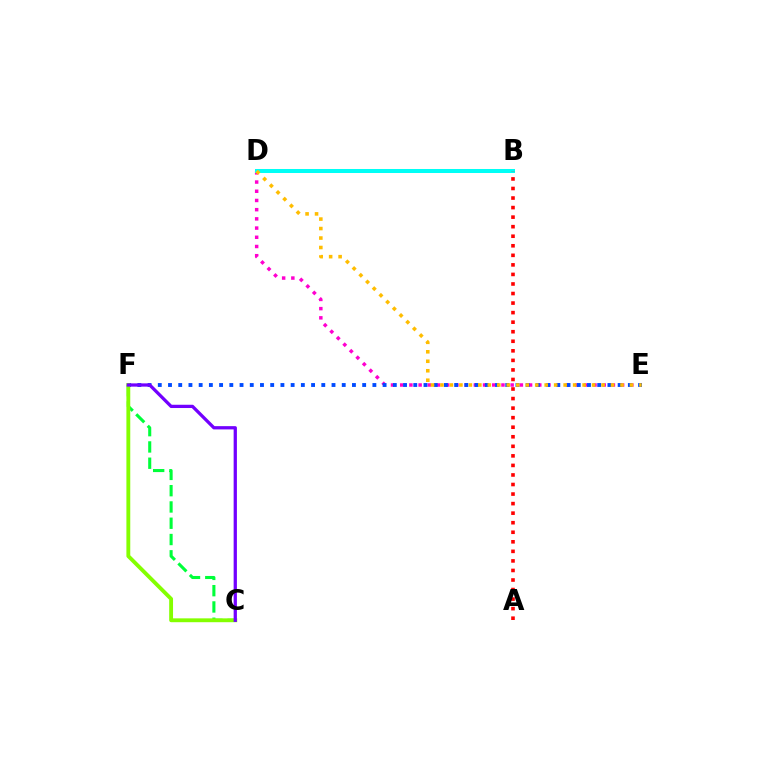{('D', 'E'): [{'color': '#ff00cf', 'line_style': 'dotted', 'thickness': 2.5}, {'color': '#ffbd00', 'line_style': 'dotted', 'thickness': 2.57}], ('E', 'F'): [{'color': '#004bff', 'line_style': 'dotted', 'thickness': 2.78}], ('C', 'F'): [{'color': '#00ff39', 'line_style': 'dashed', 'thickness': 2.21}, {'color': '#84ff00', 'line_style': 'solid', 'thickness': 2.77}, {'color': '#7200ff', 'line_style': 'solid', 'thickness': 2.35}], ('B', 'D'): [{'color': '#00fff6', 'line_style': 'solid', 'thickness': 2.88}], ('A', 'B'): [{'color': '#ff0000', 'line_style': 'dotted', 'thickness': 2.59}]}